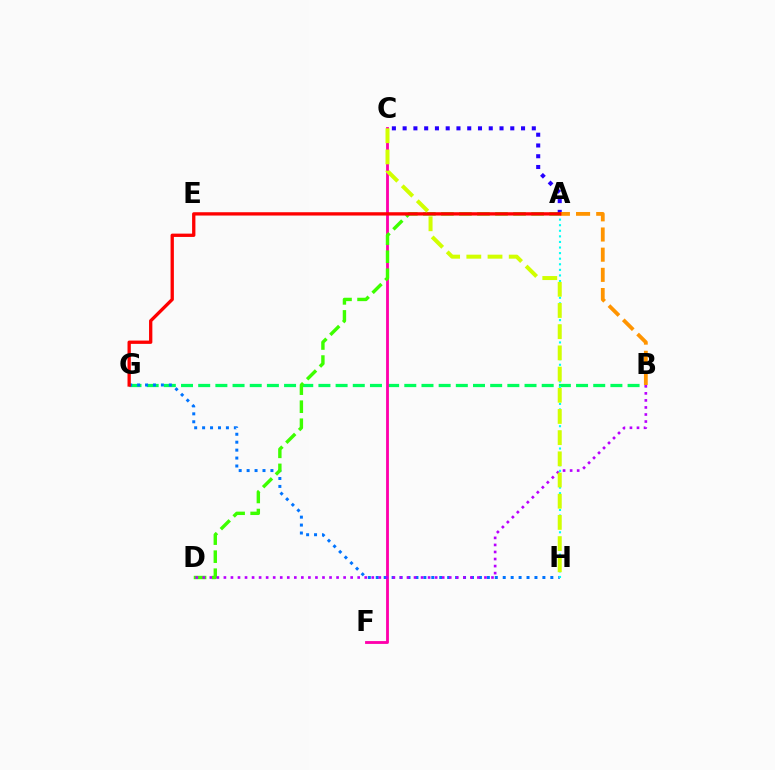{('B', 'G'): [{'color': '#00ff5c', 'line_style': 'dashed', 'thickness': 2.33}], ('C', 'F'): [{'color': '#ff00ac', 'line_style': 'solid', 'thickness': 2.04}], ('G', 'H'): [{'color': '#0074ff', 'line_style': 'dotted', 'thickness': 2.16}], ('A', 'D'): [{'color': '#3dff00', 'line_style': 'dashed', 'thickness': 2.45}], ('A', 'C'): [{'color': '#2500ff', 'line_style': 'dotted', 'thickness': 2.92}], ('B', 'D'): [{'color': '#b900ff', 'line_style': 'dotted', 'thickness': 1.91}], ('A', 'H'): [{'color': '#00fff6', 'line_style': 'dotted', 'thickness': 1.52}], ('A', 'B'): [{'color': '#ff9400', 'line_style': 'dashed', 'thickness': 2.74}], ('A', 'G'): [{'color': '#ff0000', 'line_style': 'solid', 'thickness': 2.39}], ('C', 'H'): [{'color': '#d1ff00', 'line_style': 'dashed', 'thickness': 2.88}]}